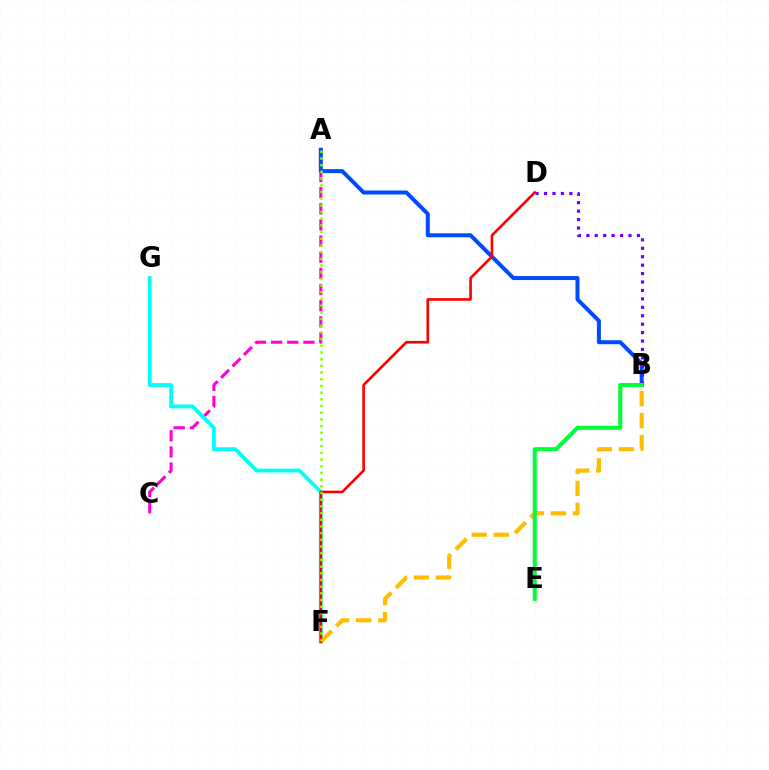{('A', 'C'): [{'color': '#ff00cf', 'line_style': 'dashed', 'thickness': 2.19}], ('F', 'G'): [{'color': '#00fff6', 'line_style': 'solid', 'thickness': 2.75}], ('A', 'B'): [{'color': '#004bff', 'line_style': 'solid', 'thickness': 2.88}], ('B', 'F'): [{'color': '#ffbd00', 'line_style': 'dashed', 'thickness': 2.99}], ('D', 'F'): [{'color': '#ff0000', 'line_style': 'solid', 'thickness': 1.89}], ('A', 'F'): [{'color': '#84ff00', 'line_style': 'dotted', 'thickness': 1.82}], ('B', 'D'): [{'color': '#7200ff', 'line_style': 'dotted', 'thickness': 2.29}], ('B', 'E'): [{'color': '#00ff39', 'line_style': 'solid', 'thickness': 2.92}]}